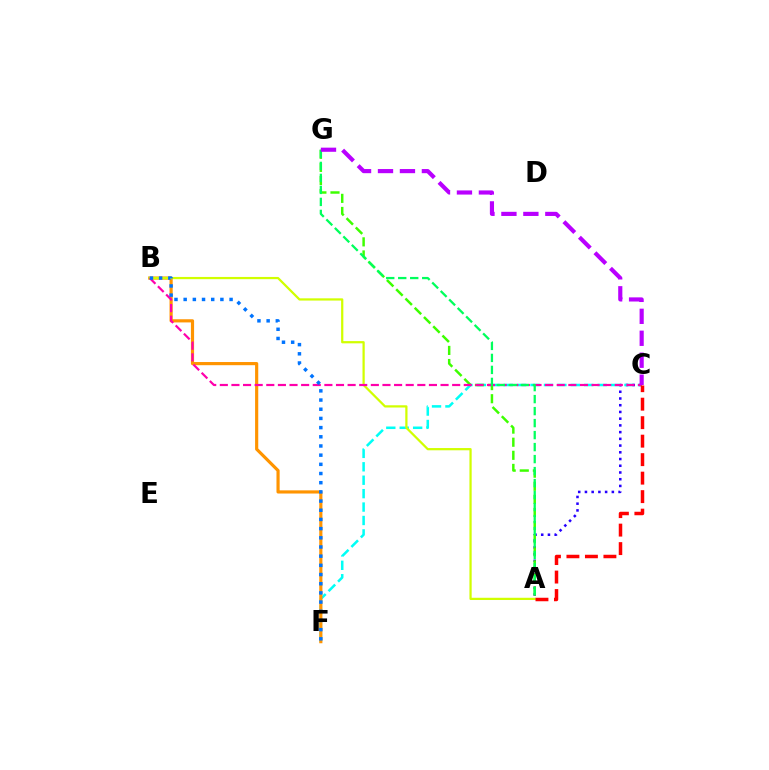{('A', 'C'): [{'color': '#2500ff', 'line_style': 'dotted', 'thickness': 1.83}, {'color': '#ff0000', 'line_style': 'dashed', 'thickness': 2.51}], ('C', 'F'): [{'color': '#00fff6', 'line_style': 'dashed', 'thickness': 1.82}], ('B', 'F'): [{'color': '#ff9400', 'line_style': 'solid', 'thickness': 2.28}, {'color': '#0074ff', 'line_style': 'dotted', 'thickness': 2.5}], ('A', 'G'): [{'color': '#3dff00', 'line_style': 'dashed', 'thickness': 1.78}, {'color': '#00ff5c', 'line_style': 'dashed', 'thickness': 1.63}], ('A', 'B'): [{'color': '#d1ff00', 'line_style': 'solid', 'thickness': 1.61}], ('B', 'C'): [{'color': '#ff00ac', 'line_style': 'dashed', 'thickness': 1.58}], ('C', 'G'): [{'color': '#b900ff', 'line_style': 'dashed', 'thickness': 2.98}]}